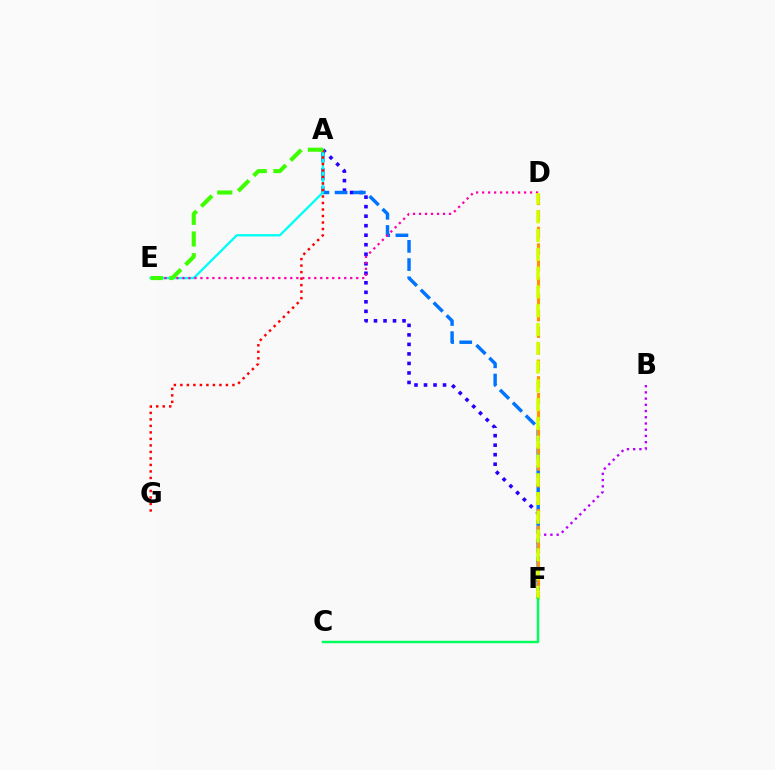{('A', 'F'): [{'color': '#2500ff', 'line_style': 'dotted', 'thickness': 2.59}, {'color': '#0074ff', 'line_style': 'dashed', 'thickness': 2.47}], ('B', 'F'): [{'color': '#b900ff', 'line_style': 'dotted', 'thickness': 1.69}], ('D', 'F'): [{'color': '#ff9400', 'line_style': 'dashed', 'thickness': 2.26}, {'color': '#d1ff00', 'line_style': 'dashed', 'thickness': 2.55}], ('A', 'E'): [{'color': '#00fff6', 'line_style': 'solid', 'thickness': 1.68}, {'color': '#3dff00', 'line_style': 'dashed', 'thickness': 2.94}], ('D', 'E'): [{'color': '#ff00ac', 'line_style': 'dotted', 'thickness': 1.63}], ('A', 'G'): [{'color': '#ff0000', 'line_style': 'dotted', 'thickness': 1.77}], ('C', 'F'): [{'color': '#00ff5c', 'line_style': 'solid', 'thickness': 1.77}]}